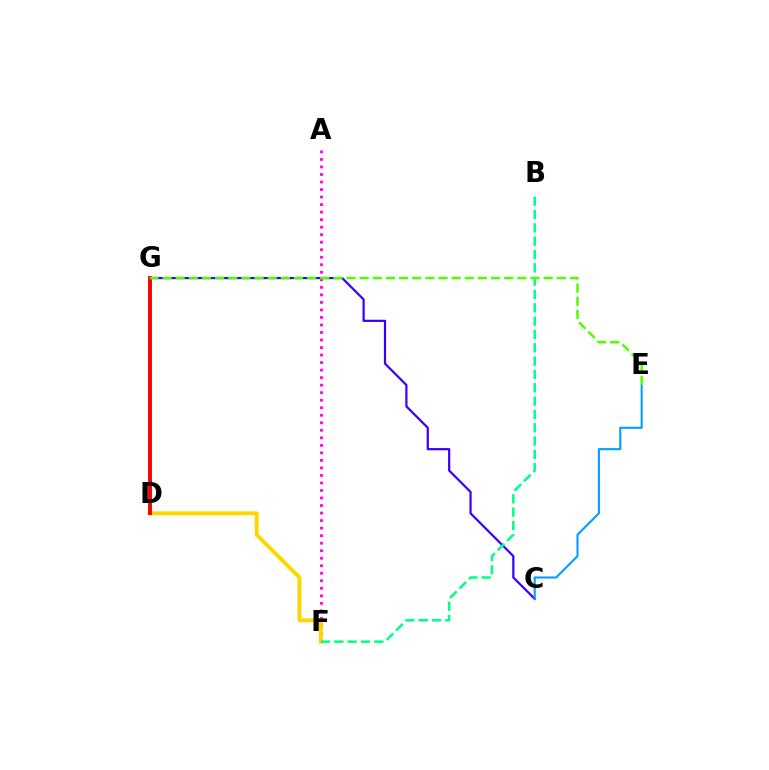{('C', 'G'): [{'color': '#3700ff', 'line_style': 'solid', 'thickness': 1.59}], ('C', 'E'): [{'color': '#009eff', 'line_style': 'solid', 'thickness': 1.5}], ('A', 'F'): [{'color': '#ff00ed', 'line_style': 'dotted', 'thickness': 2.04}], ('D', 'F'): [{'color': '#ffd500', 'line_style': 'solid', 'thickness': 2.83}], ('B', 'F'): [{'color': '#00ff86', 'line_style': 'dashed', 'thickness': 1.81}], ('D', 'G'): [{'color': '#ff0000', 'line_style': 'solid', 'thickness': 2.83}], ('E', 'G'): [{'color': '#4fff00', 'line_style': 'dashed', 'thickness': 1.79}]}